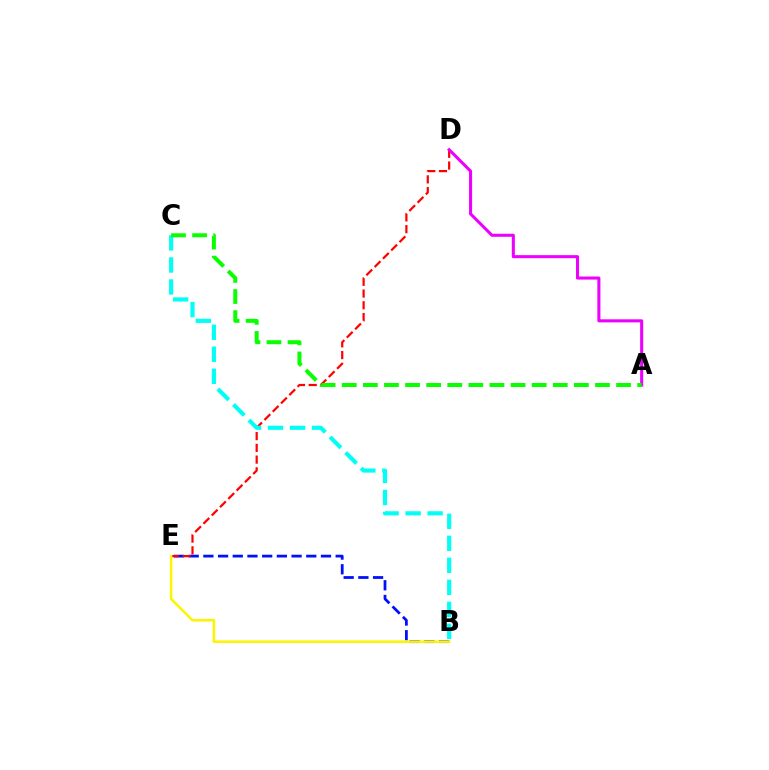{('B', 'E'): [{'color': '#0010ff', 'line_style': 'dashed', 'thickness': 2.0}, {'color': '#fcf500', 'line_style': 'solid', 'thickness': 1.83}], ('D', 'E'): [{'color': '#ff0000', 'line_style': 'dashed', 'thickness': 1.59}], ('B', 'C'): [{'color': '#00fff6', 'line_style': 'dashed', 'thickness': 2.99}], ('A', 'D'): [{'color': '#ee00ff', 'line_style': 'solid', 'thickness': 2.2}], ('A', 'C'): [{'color': '#08ff00', 'line_style': 'dashed', 'thickness': 2.87}]}